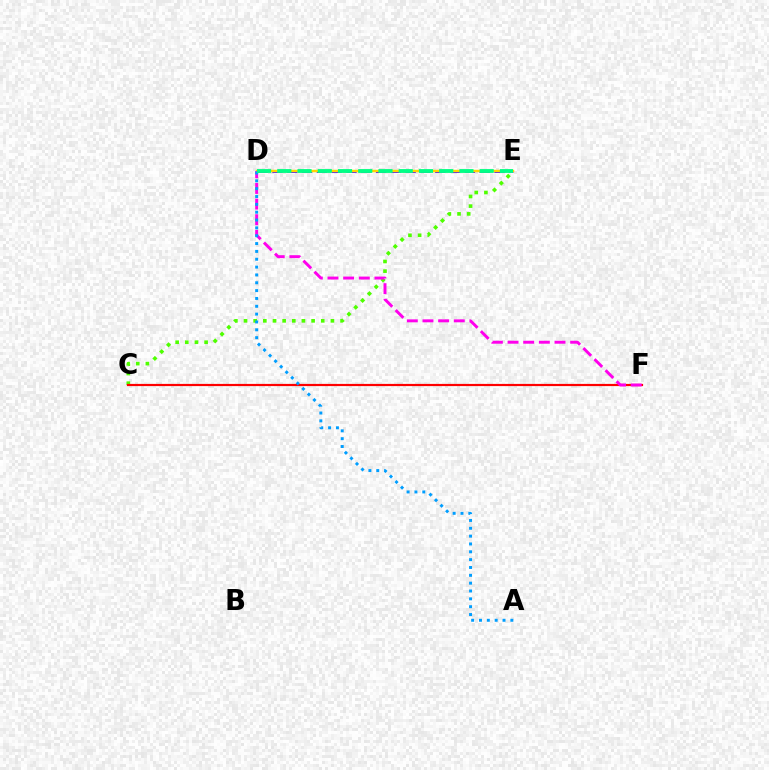{('C', 'E'): [{'color': '#4fff00', 'line_style': 'dotted', 'thickness': 2.62}], ('D', 'E'): [{'color': '#3700ff', 'line_style': 'dashed', 'thickness': 2.01}, {'color': '#ffd500', 'line_style': 'solid', 'thickness': 1.77}, {'color': '#00ff86', 'line_style': 'dashed', 'thickness': 2.75}], ('C', 'F'): [{'color': '#ff0000', 'line_style': 'solid', 'thickness': 1.58}], ('D', 'F'): [{'color': '#ff00ed', 'line_style': 'dashed', 'thickness': 2.13}], ('A', 'D'): [{'color': '#009eff', 'line_style': 'dotted', 'thickness': 2.13}]}